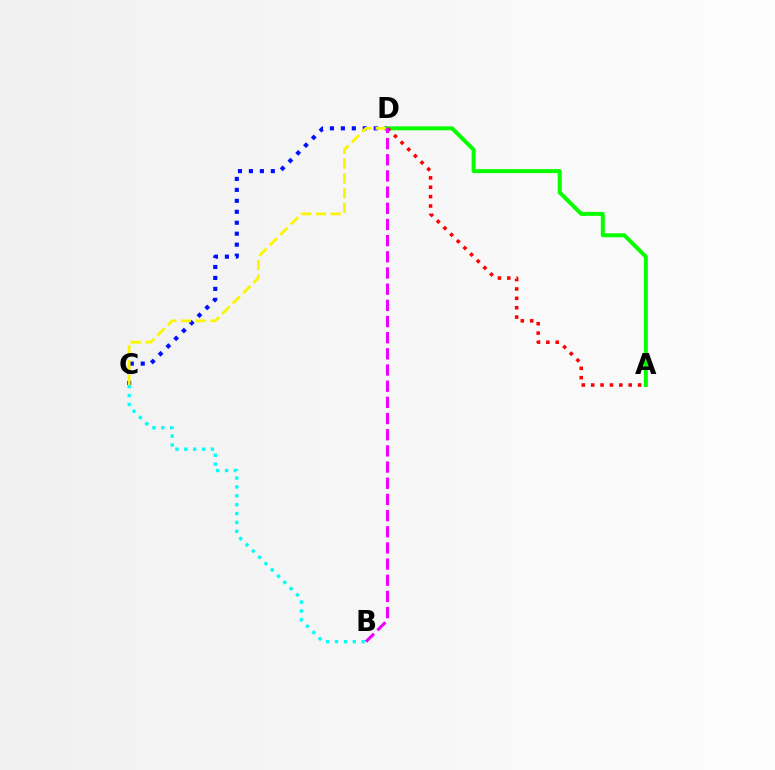{('C', 'D'): [{'color': '#0010ff', 'line_style': 'dotted', 'thickness': 2.98}, {'color': '#fcf500', 'line_style': 'dashed', 'thickness': 2.0}], ('A', 'D'): [{'color': '#08ff00', 'line_style': 'solid', 'thickness': 2.87}, {'color': '#ff0000', 'line_style': 'dotted', 'thickness': 2.55}], ('B', 'C'): [{'color': '#00fff6', 'line_style': 'dotted', 'thickness': 2.41}], ('B', 'D'): [{'color': '#ee00ff', 'line_style': 'dashed', 'thickness': 2.2}]}